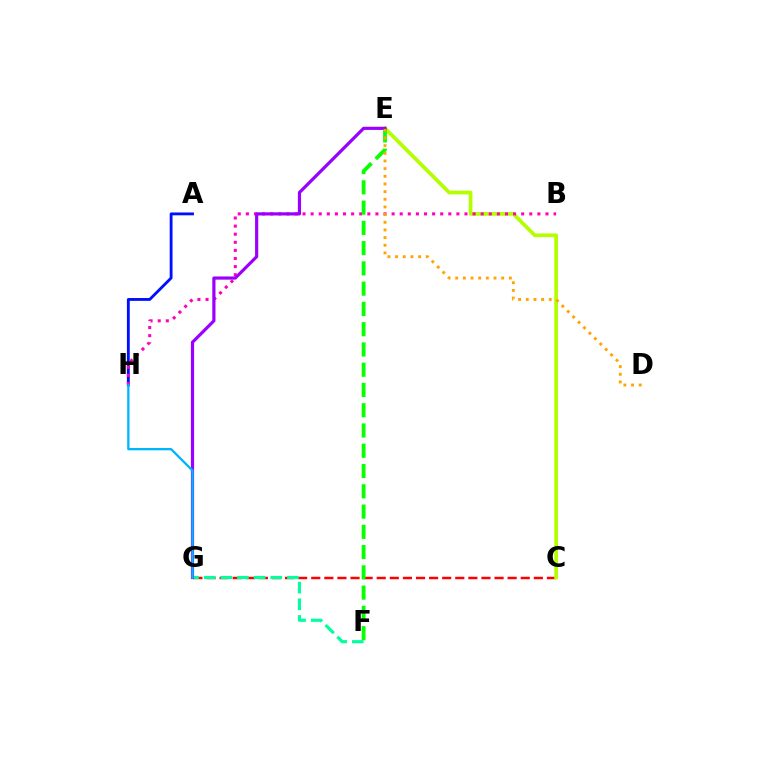{('C', 'G'): [{'color': '#ff0000', 'line_style': 'dashed', 'thickness': 1.78}], ('C', 'E'): [{'color': '#b3ff00', 'line_style': 'solid', 'thickness': 2.69}], ('A', 'H'): [{'color': '#0010ff', 'line_style': 'solid', 'thickness': 2.05}], ('B', 'H'): [{'color': '#ff00bd', 'line_style': 'dotted', 'thickness': 2.2}], ('E', 'F'): [{'color': '#08ff00', 'line_style': 'dashed', 'thickness': 2.75}], ('F', 'G'): [{'color': '#00ff9d', 'line_style': 'dashed', 'thickness': 2.26}], ('E', 'G'): [{'color': '#9b00ff', 'line_style': 'solid', 'thickness': 2.29}], ('G', 'H'): [{'color': '#00b5ff', 'line_style': 'solid', 'thickness': 1.66}], ('D', 'E'): [{'color': '#ffa500', 'line_style': 'dotted', 'thickness': 2.08}]}